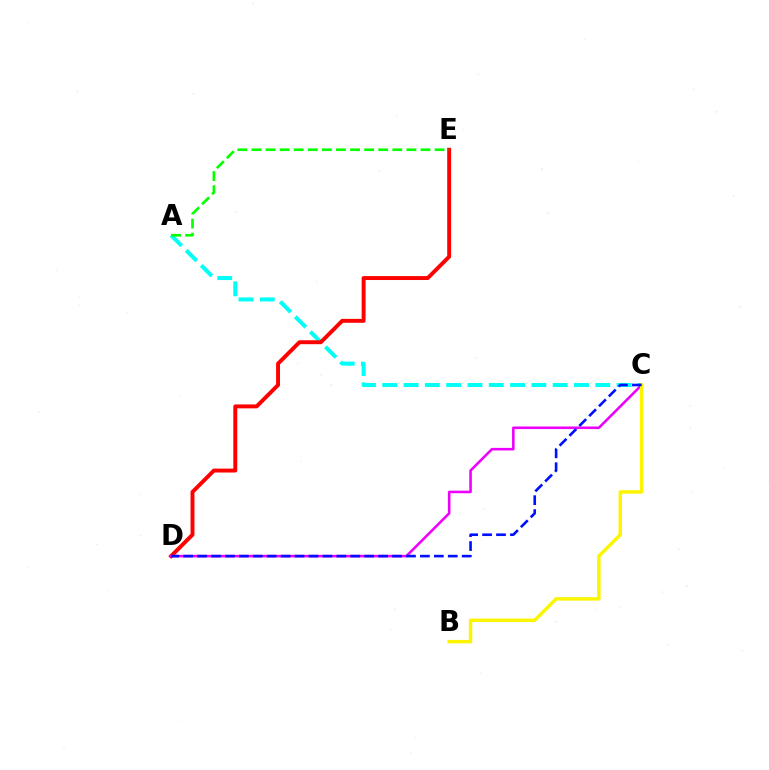{('A', 'C'): [{'color': '#00fff6', 'line_style': 'dashed', 'thickness': 2.89}], ('D', 'E'): [{'color': '#ff0000', 'line_style': 'solid', 'thickness': 2.82}], ('C', 'D'): [{'color': '#ee00ff', 'line_style': 'solid', 'thickness': 1.86}, {'color': '#0010ff', 'line_style': 'dashed', 'thickness': 1.89}], ('A', 'E'): [{'color': '#08ff00', 'line_style': 'dashed', 'thickness': 1.91}], ('B', 'C'): [{'color': '#fcf500', 'line_style': 'solid', 'thickness': 2.49}]}